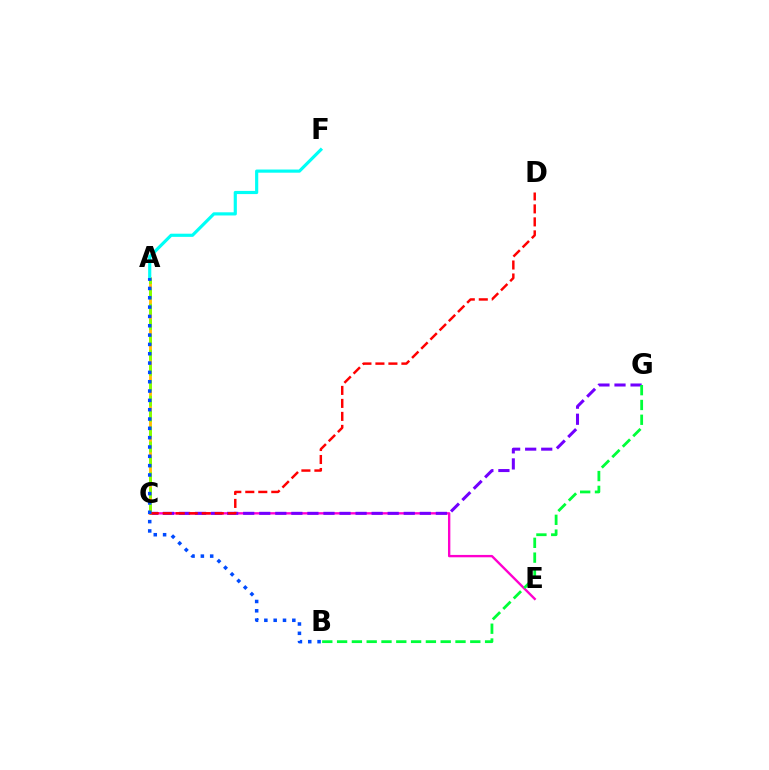{('C', 'E'): [{'color': '#ff00cf', 'line_style': 'solid', 'thickness': 1.7}], ('C', 'G'): [{'color': '#7200ff', 'line_style': 'dashed', 'thickness': 2.18}], ('A', 'C'): [{'color': '#ffbd00', 'line_style': 'solid', 'thickness': 2.03}, {'color': '#84ff00', 'line_style': 'dashed', 'thickness': 2.08}], ('A', 'F'): [{'color': '#00fff6', 'line_style': 'solid', 'thickness': 2.28}], ('C', 'D'): [{'color': '#ff0000', 'line_style': 'dashed', 'thickness': 1.77}], ('A', 'B'): [{'color': '#004bff', 'line_style': 'dotted', 'thickness': 2.53}], ('B', 'G'): [{'color': '#00ff39', 'line_style': 'dashed', 'thickness': 2.01}]}